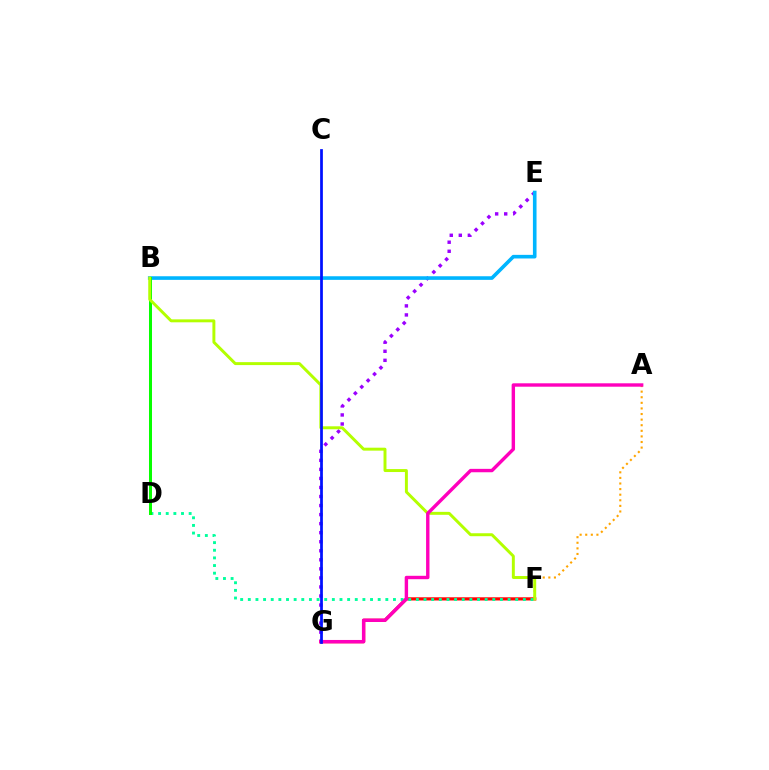{('A', 'F'): [{'color': '#ffa500', 'line_style': 'dotted', 'thickness': 1.52}], ('F', 'G'): [{'color': '#ff0000', 'line_style': 'solid', 'thickness': 2.29}], ('D', 'F'): [{'color': '#00ff9d', 'line_style': 'dotted', 'thickness': 2.08}], ('E', 'G'): [{'color': '#9b00ff', 'line_style': 'dotted', 'thickness': 2.46}], ('B', 'E'): [{'color': '#00b5ff', 'line_style': 'solid', 'thickness': 2.6}], ('B', 'D'): [{'color': '#08ff00', 'line_style': 'solid', 'thickness': 2.16}], ('B', 'F'): [{'color': '#b3ff00', 'line_style': 'solid', 'thickness': 2.13}], ('A', 'G'): [{'color': '#ff00bd', 'line_style': 'solid', 'thickness': 2.45}], ('C', 'G'): [{'color': '#0010ff', 'line_style': 'solid', 'thickness': 1.98}]}